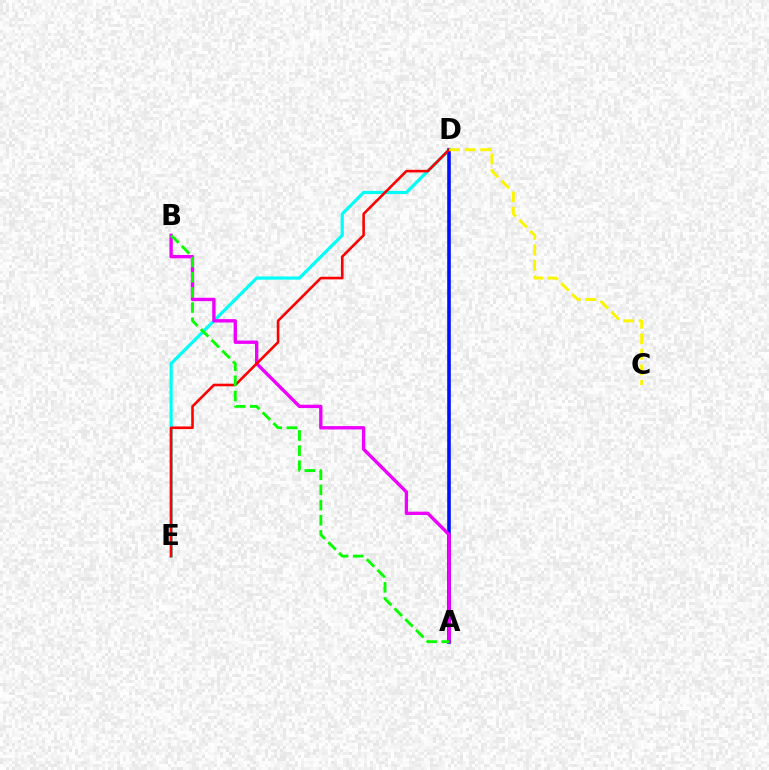{('D', 'E'): [{'color': '#00fff6', 'line_style': 'solid', 'thickness': 2.31}, {'color': '#ff0000', 'line_style': 'solid', 'thickness': 1.88}], ('A', 'D'): [{'color': '#0010ff', 'line_style': 'solid', 'thickness': 2.6}], ('A', 'B'): [{'color': '#ee00ff', 'line_style': 'solid', 'thickness': 2.41}, {'color': '#08ff00', 'line_style': 'dashed', 'thickness': 2.06}], ('C', 'D'): [{'color': '#fcf500', 'line_style': 'dashed', 'thickness': 2.11}]}